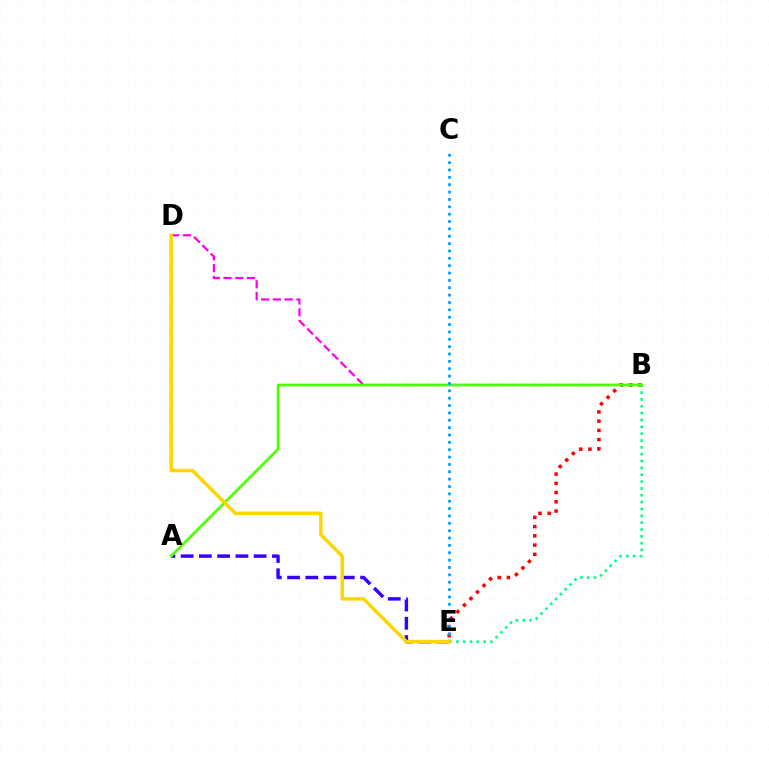{('A', 'E'): [{'color': '#3700ff', 'line_style': 'dashed', 'thickness': 2.48}], ('B', 'D'): [{'color': '#ff00ed', 'line_style': 'dashed', 'thickness': 1.6}], ('B', 'E'): [{'color': '#ff0000', 'line_style': 'dotted', 'thickness': 2.51}, {'color': '#00ff86', 'line_style': 'dotted', 'thickness': 1.86}], ('A', 'B'): [{'color': '#4fff00', 'line_style': 'solid', 'thickness': 1.95}], ('C', 'E'): [{'color': '#009eff', 'line_style': 'dotted', 'thickness': 2.0}], ('D', 'E'): [{'color': '#ffd500', 'line_style': 'solid', 'thickness': 2.49}]}